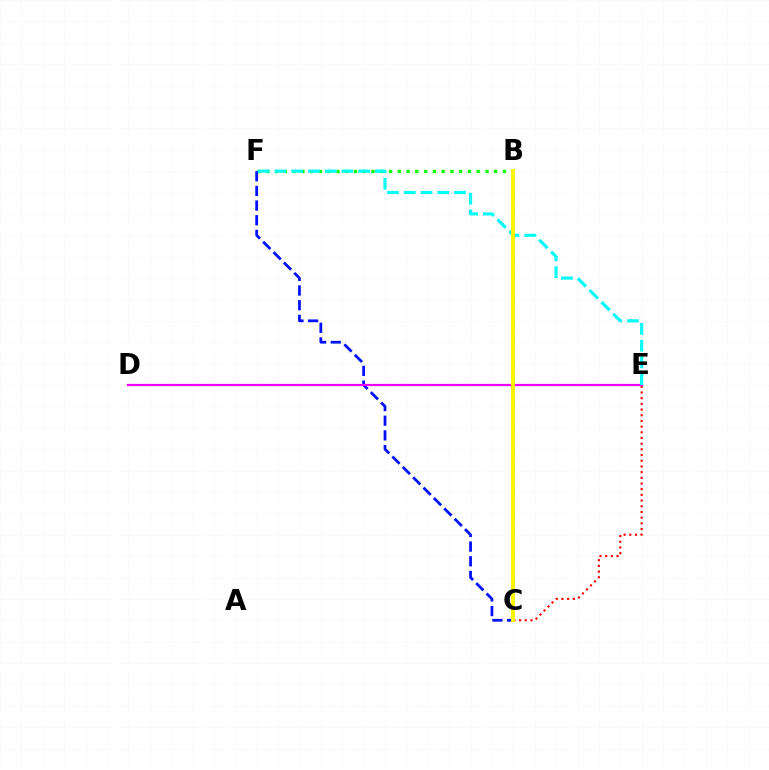{('C', 'E'): [{'color': '#ff0000', 'line_style': 'dotted', 'thickness': 1.55}], ('B', 'F'): [{'color': '#08ff00', 'line_style': 'dotted', 'thickness': 2.38}], ('C', 'F'): [{'color': '#0010ff', 'line_style': 'dashed', 'thickness': 1.99}], ('D', 'E'): [{'color': '#ee00ff', 'line_style': 'solid', 'thickness': 1.61}], ('E', 'F'): [{'color': '#00fff6', 'line_style': 'dashed', 'thickness': 2.28}], ('B', 'C'): [{'color': '#fcf500', 'line_style': 'solid', 'thickness': 2.82}]}